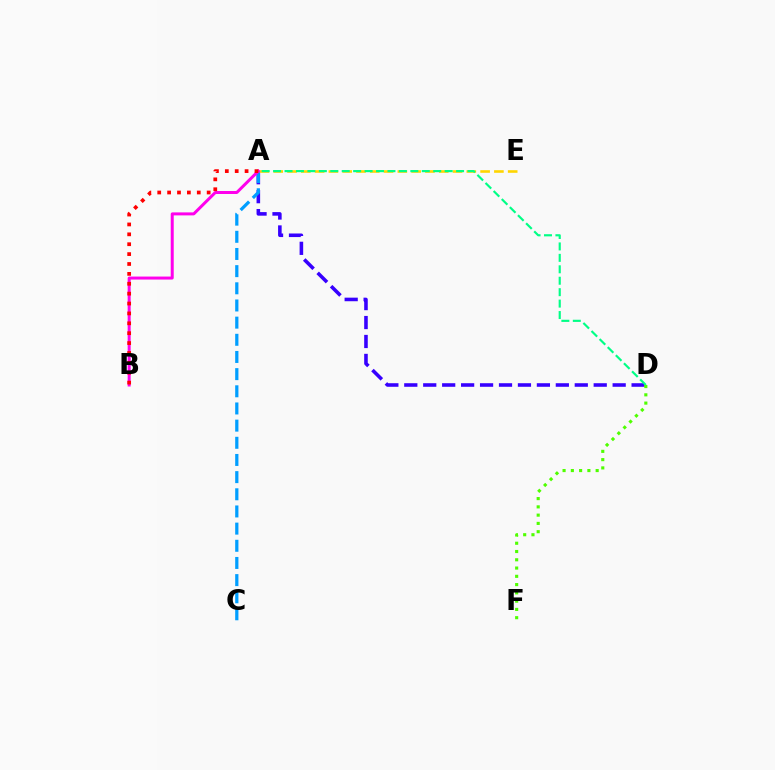{('A', 'D'): [{'color': '#3700ff', 'line_style': 'dashed', 'thickness': 2.57}, {'color': '#00ff86', 'line_style': 'dashed', 'thickness': 1.55}], ('A', 'C'): [{'color': '#009eff', 'line_style': 'dashed', 'thickness': 2.33}], ('A', 'E'): [{'color': '#ffd500', 'line_style': 'dashed', 'thickness': 1.87}], ('A', 'B'): [{'color': '#ff00ed', 'line_style': 'solid', 'thickness': 2.16}, {'color': '#ff0000', 'line_style': 'dotted', 'thickness': 2.69}], ('D', 'F'): [{'color': '#4fff00', 'line_style': 'dotted', 'thickness': 2.25}]}